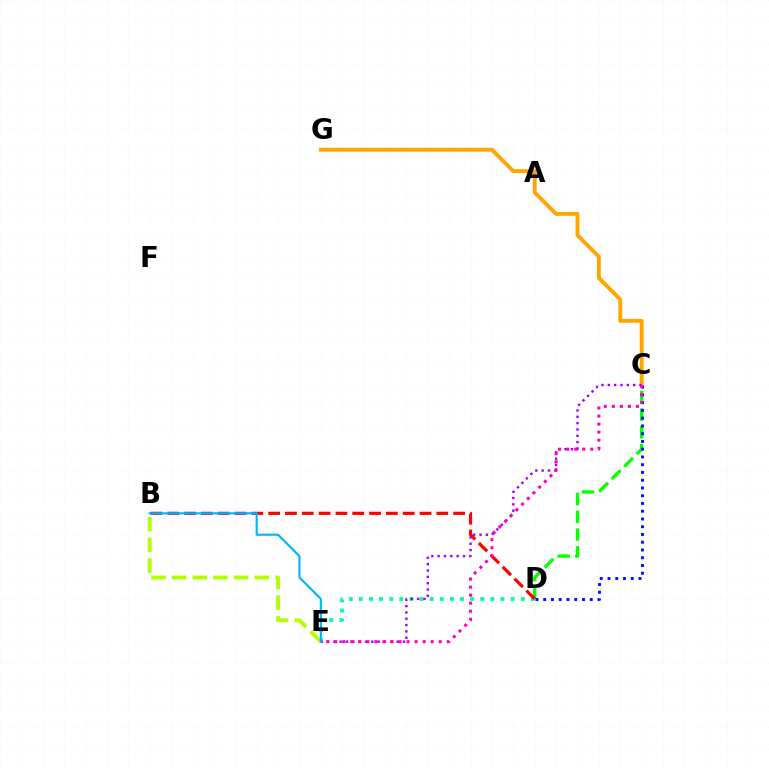{('C', 'D'): [{'color': '#08ff00', 'line_style': 'dashed', 'thickness': 2.4}, {'color': '#0010ff', 'line_style': 'dotted', 'thickness': 2.11}], ('D', 'E'): [{'color': '#00ff9d', 'line_style': 'dotted', 'thickness': 2.75}], ('C', 'G'): [{'color': '#ffa500', 'line_style': 'solid', 'thickness': 2.79}], ('B', 'D'): [{'color': '#ff0000', 'line_style': 'dashed', 'thickness': 2.28}], ('C', 'E'): [{'color': '#9b00ff', 'line_style': 'dotted', 'thickness': 1.72}, {'color': '#ff00bd', 'line_style': 'dotted', 'thickness': 2.18}], ('B', 'E'): [{'color': '#b3ff00', 'line_style': 'dashed', 'thickness': 2.81}, {'color': '#00b5ff', 'line_style': 'solid', 'thickness': 1.53}]}